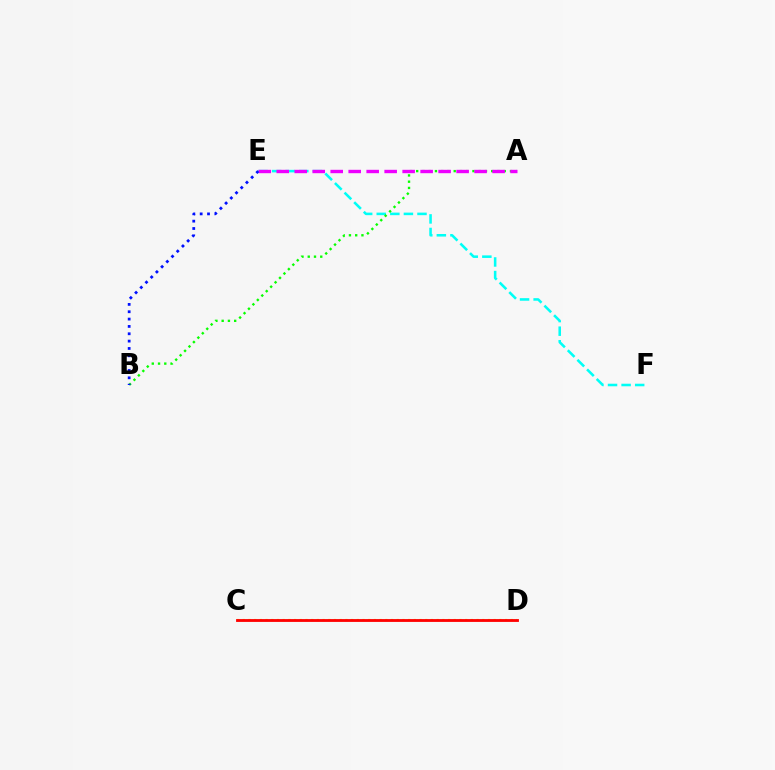{('C', 'D'): [{'color': '#fcf500', 'line_style': 'dotted', 'thickness': 1.55}, {'color': '#ff0000', 'line_style': 'solid', 'thickness': 2.04}], ('E', 'F'): [{'color': '#00fff6', 'line_style': 'dashed', 'thickness': 1.85}], ('A', 'B'): [{'color': '#08ff00', 'line_style': 'dotted', 'thickness': 1.7}], ('A', 'E'): [{'color': '#ee00ff', 'line_style': 'dashed', 'thickness': 2.44}], ('B', 'E'): [{'color': '#0010ff', 'line_style': 'dotted', 'thickness': 1.99}]}